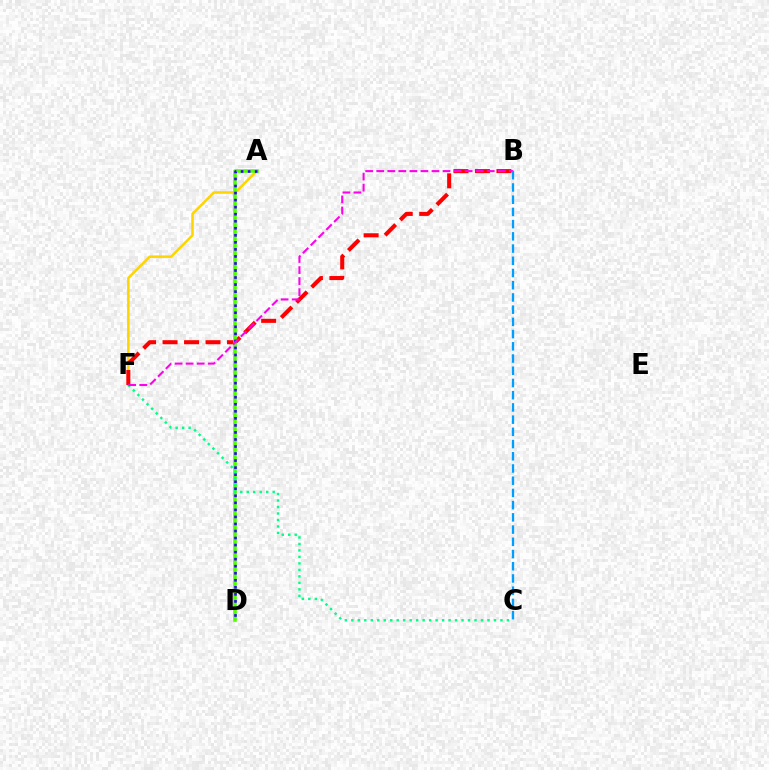{('A', 'F'): [{'color': '#ffd500', 'line_style': 'solid', 'thickness': 1.83}], ('B', 'F'): [{'color': '#ff0000', 'line_style': 'dashed', 'thickness': 2.92}, {'color': '#ff00ed', 'line_style': 'dashed', 'thickness': 1.5}], ('A', 'D'): [{'color': '#4fff00', 'line_style': 'solid', 'thickness': 2.58}, {'color': '#3700ff', 'line_style': 'dotted', 'thickness': 1.91}], ('C', 'F'): [{'color': '#00ff86', 'line_style': 'dotted', 'thickness': 1.76}], ('B', 'C'): [{'color': '#009eff', 'line_style': 'dashed', 'thickness': 1.66}]}